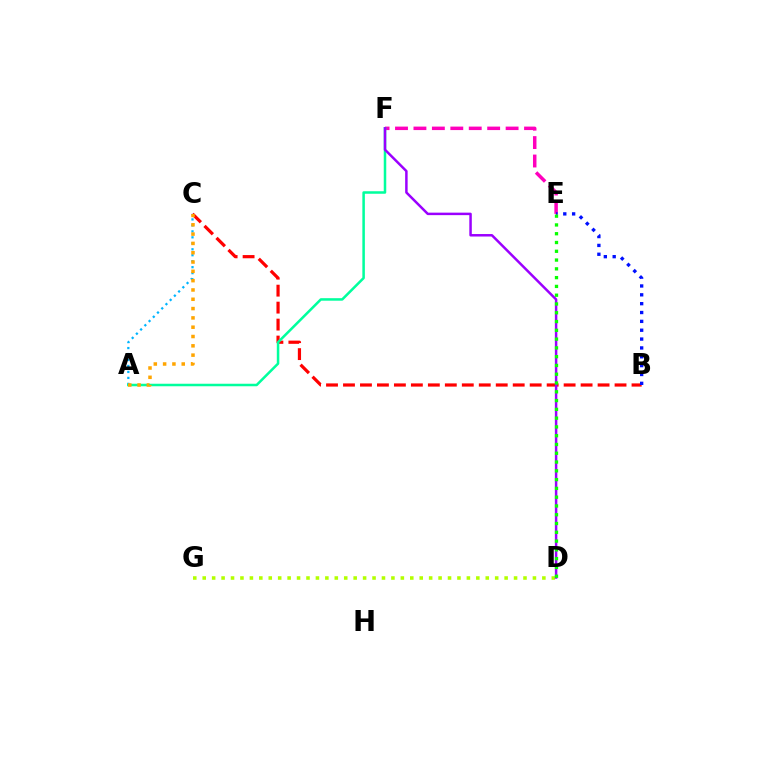{('E', 'F'): [{'color': '#ff00bd', 'line_style': 'dashed', 'thickness': 2.5}], ('B', 'C'): [{'color': '#ff0000', 'line_style': 'dashed', 'thickness': 2.31}], ('A', 'C'): [{'color': '#00b5ff', 'line_style': 'dotted', 'thickness': 1.62}, {'color': '#ffa500', 'line_style': 'dotted', 'thickness': 2.53}], ('D', 'G'): [{'color': '#b3ff00', 'line_style': 'dotted', 'thickness': 2.56}], ('A', 'F'): [{'color': '#00ff9d', 'line_style': 'solid', 'thickness': 1.81}], ('D', 'F'): [{'color': '#9b00ff', 'line_style': 'solid', 'thickness': 1.79}], ('B', 'E'): [{'color': '#0010ff', 'line_style': 'dotted', 'thickness': 2.4}], ('D', 'E'): [{'color': '#08ff00', 'line_style': 'dotted', 'thickness': 2.39}]}